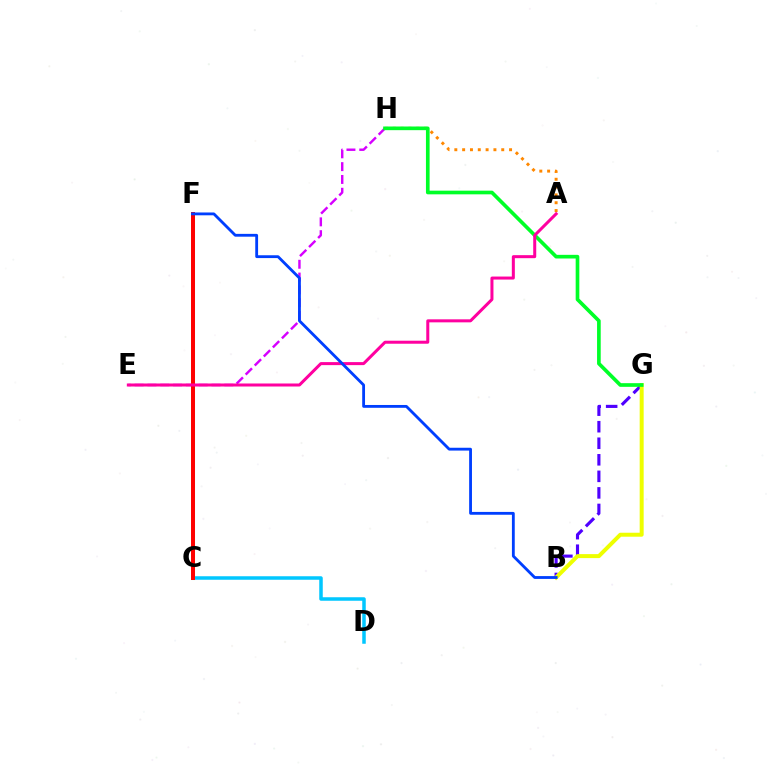{('E', 'H'): [{'color': '#d600ff', 'line_style': 'dashed', 'thickness': 1.74}], ('C', 'D'): [{'color': '#00c7ff', 'line_style': 'solid', 'thickness': 2.52}], ('C', 'F'): [{'color': '#00ffaf', 'line_style': 'solid', 'thickness': 2.19}, {'color': '#66ff00', 'line_style': 'dotted', 'thickness': 1.69}, {'color': '#ff0000', 'line_style': 'solid', 'thickness': 2.86}], ('A', 'H'): [{'color': '#ff8800', 'line_style': 'dotted', 'thickness': 2.12}], ('B', 'G'): [{'color': '#4f00ff', 'line_style': 'dashed', 'thickness': 2.25}, {'color': '#eeff00', 'line_style': 'solid', 'thickness': 2.87}], ('G', 'H'): [{'color': '#00ff27', 'line_style': 'solid', 'thickness': 2.64}], ('A', 'E'): [{'color': '#ff00a0', 'line_style': 'solid', 'thickness': 2.17}], ('B', 'F'): [{'color': '#003fff', 'line_style': 'solid', 'thickness': 2.03}]}